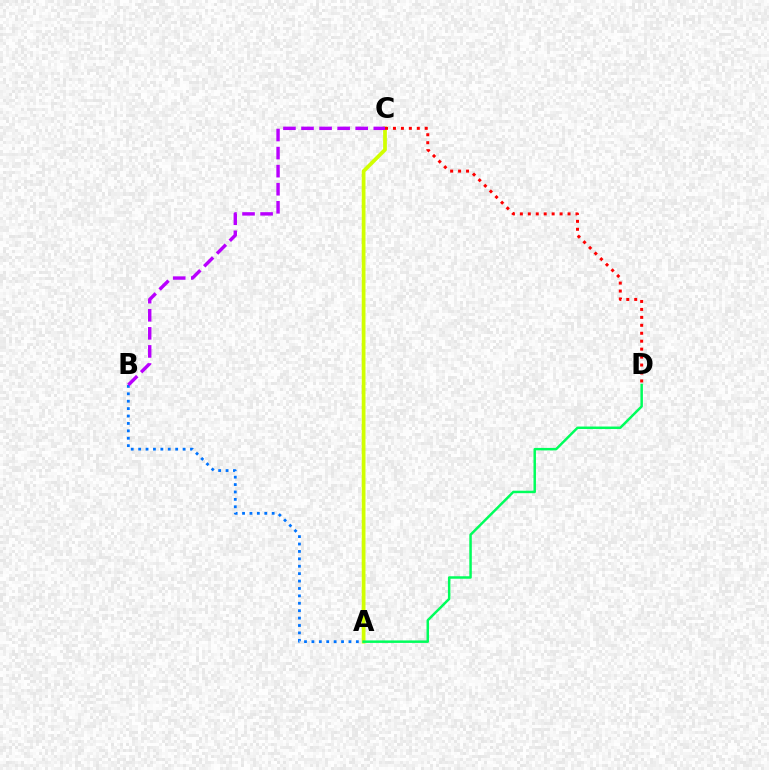{('A', 'C'): [{'color': '#d1ff00', 'line_style': 'solid', 'thickness': 2.69}], ('A', 'B'): [{'color': '#0074ff', 'line_style': 'dotted', 'thickness': 2.01}], ('C', 'D'): [{'color': '#ff0000', 'line_style': 'dotted', 'thickness': 2.16}], ('A', 'D'): [{'color': '#00ff5c', 'line_style': 'solid', 'thickness': 1.79}], ('B', 'C'): [{'color': '#b900ff', 'line_style': 'dashed', 'thickness': 2.45}]}